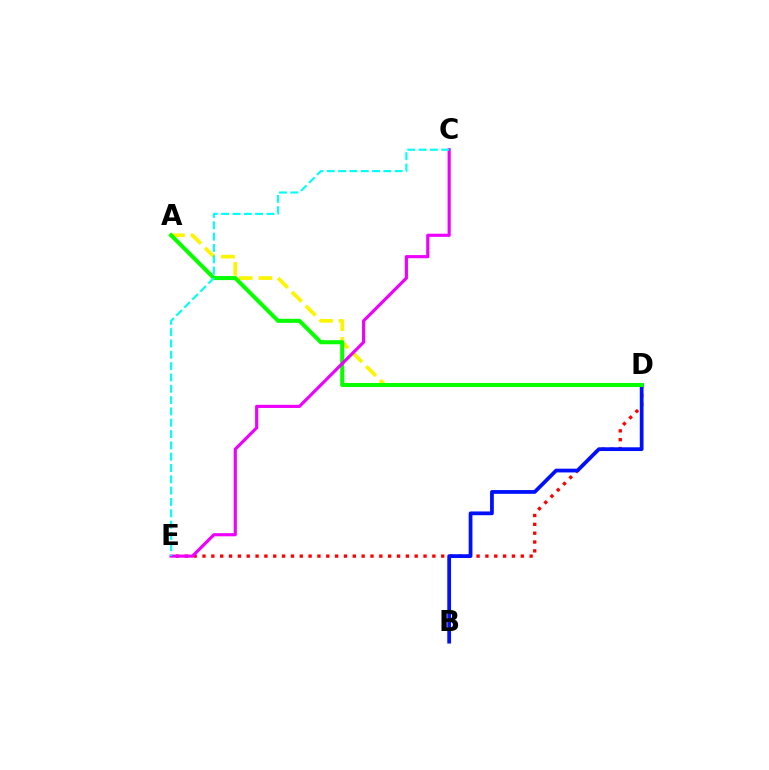{('D', 'E'): [{'color': '#ff0000', 'line_style': 'dotted', 'thickness': 2.4}], ('B', 'D'): [{'color': '#0010ff', 'line_style': 'solid', 'thickness': 2.7}], ('A', 'D'): [{'color': '#fcf500', 'line_style': 'dashed', 'thickness': 2.66}, {'color': '#08ff00', 'line_style': 'solid', 'thickness': 2.92}], ('C', 'E'): [{'color': '#ee00ff', 'line_style': 'solid', 'thickness': 2.26}, {'color': '#00fff6', 'line_style': 'dashed', 'thickness': 1.54}]}